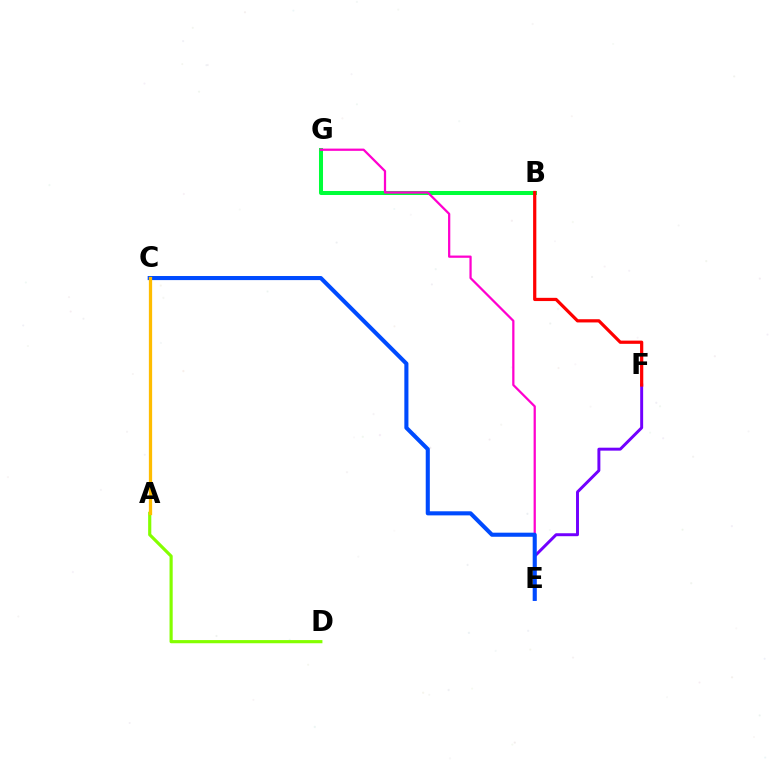{('B', 'G'): [{'color': '#00ff39', 'line_style': 'solid', 'thickness': 2.89}], ('E', 'F'): [{'color': '#7200ff', 'line_style': 'solid', 'thickness': 2.13}], ('A', 'D'): [{'color': '#84ff00', 'line_style': 'solid', 'thickness': 2.28}], ('B', 'F'): [{'color': '#ff0000', 'line_style': 'solid', 'thickness': 2.32}], ('E', 'G'): [{'color': '#ff00cf', 'line_style': 'solid', 'thickness': 1.62}], ('C', 'E'): [{'color': '#004bff', 'line_style': 'solid', 'thickness': 2.94}], ('A', 'C'): [{'color': '#00fff6', 'line_style': 'dashed', 'thickness': 1.8}, {'color': '#ffbd00', 'line_style': 'solid', 'thickness': 2.35}]}